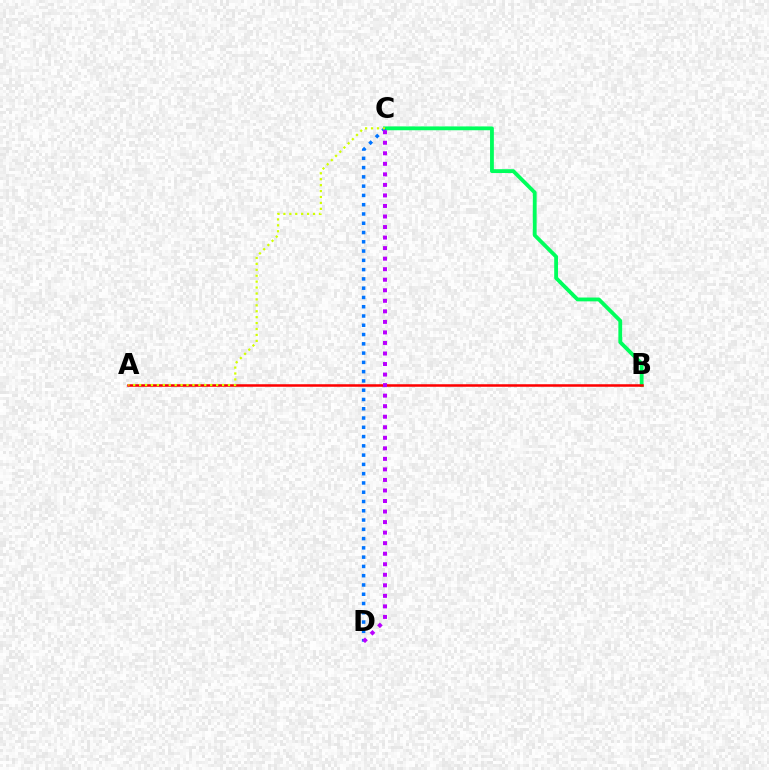{('B', 'C'): [{'color': '#00ff5c', 'line_style': 'solid', 'thickness': 2.75}], ('A', 'B'): [{'color': '#ff0000', 'line_style': 'solid', 'thickness': 1.82}], ('C', 'D'): [{'color': '#0074ff', 'line_style': 'dotted', 'thickness': 2.52}, {'color': '#b900ff', 'line_style': 'dotted', 'thickness': 2.86}], ('A', 'C'): [{'color': '#d1ff00', 'line_style': 'dotted', 'thickness': 1.61}]}